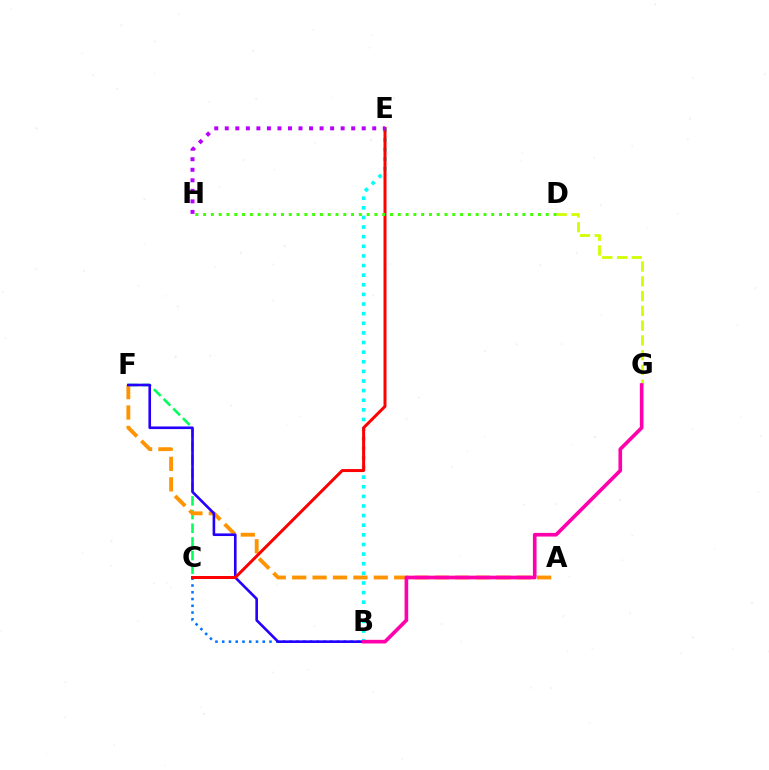{('B', 'C'): [{'color': '#0074ff', 'line_style': 'dotted', 'thickness': 1.84}], ('C', 'F'): [{'color': '#00ff5c', 'line_style': 'dashed', 'thickness': 1.86}], ('A', 'F'): [{'color': '#ff9400', 'line_style': 'dashed', 'thickness': 2.77}], ('B', 'E'): [{'color': '#00fff6', 'line_style': 'dotted', 'thickness': 2.61}], ('B', 'F'): [{'color': '#2500ff', 'line_style': 'solid', 'thickness': 1.89}], ('D', 'G'): [{'color': '#d1ff00', 'line_style': 'dashed', 'thickness': 2.01}], ('C', 'E'): [{'color': '#ff0000', 'line_style': 'solid', 'thickness': 2.15}], ('E', 'H'): [{'color': '#b900ff', 'line_style': 'dotted', 'thickness': 2.86}], ('B', 'G'): [{'color': '#ff00ac', 'line_style': 'solid', 'thickness': 2.62}], ('D', 'H'): [{'color': '#3dff00', 'line_style': 'dotted', 'thickness': 2.12}]}